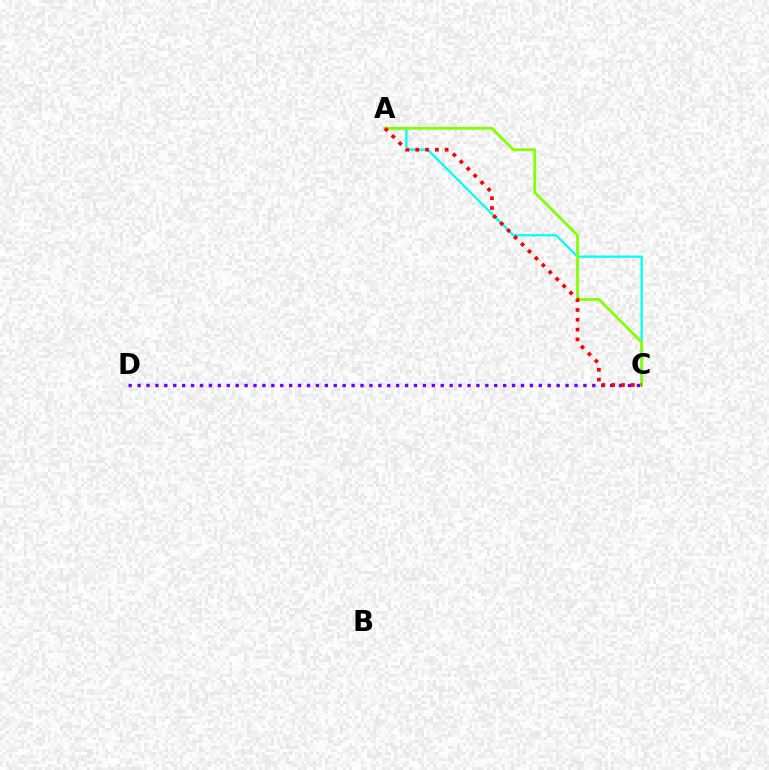{('A', 'C'): [{'color': '#00fff6', 'line_style': 'solid', 'thickness': 1.64}, {'color': '#84ff00', 'line_style': 'solid', 'thickness': 2.0}, {'color': '#ff0000', 'line_style': 'dotted', 'thickness': 2.67}], ('C', 'D'): [{'color': '#7200ff', 'line_style': 'dotted', 'thickness': 2.42}]}